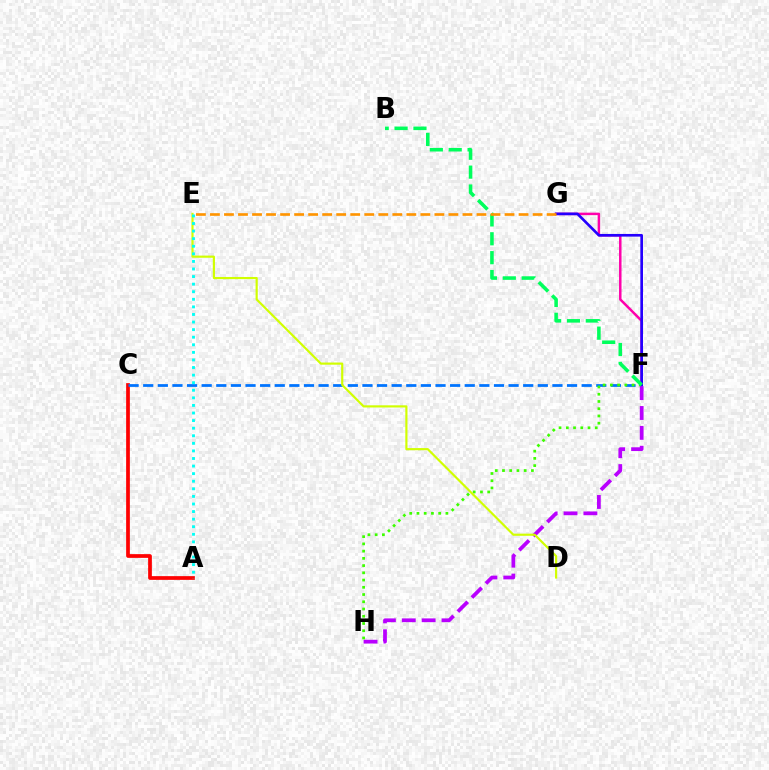{('A', 'C'): [{'color': '#ff0000', 'line_style': 'solid', 'thickness': 2.69}], ('F', 'G'): [{'color': '#ff00ac', 'line_style': 'solid', 'thickness': 1.79}, {'color': '#2500ff', 'line_style': 'solid', 'thickness': 1.92}], ('C', 'F'): [{'color': '#0074ff', 'line_style': 'dashed', 'thickness': 1.99}], ('F', 'H'): [{'color': '#3dff00', 'line_style': 'dotted', 'thickness': 1.97}, {'color': '#b900ff', 'line_style': 'dashed', 'thickness': 2.7}], ('D', 'E'): [{'color': '#d1ff00', 'line_style': 'solid', 'thickness': 1.56}], ('A', 'E'): [{'color': '#00fff6', 'line_style': 'dotted', 'thickness': 2.06}], ('B', 'F'): [{'color': '#00ff5c', 'line_style': 'dashed', 'thickness': 2.56}], ('E', 'G'): [{'color': '#ff9400', 'line_style': 'dashed', 'thickness': 1.91}]}